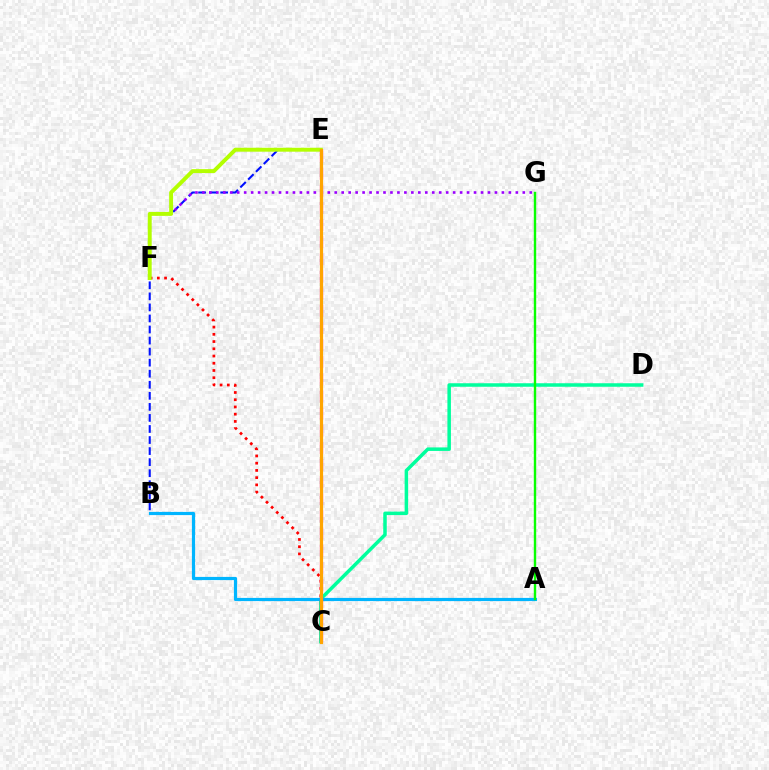{('C', 'F'): [{'color': '#ff0000', 'line_style': 'dotted', 'thickness': 1.96}], ('B', 'E'): [{'color': '#0010ff', 'line_style': 'dashed', 'thickness': 1.5}], ('C', 'D'): [{'color': '#00ff9d', 'line_style': 'solid', 'thickness': 2.53}], ('F', 'G'): [{'color': '#9b00ff', 'line_style': 'dotted', 'thickness': 1.89}], ('A', 'B'): [{'color': '#00b5ff', 'line_style': 'solid', 'thickness': 2.29}], ('A', 'G'): [{'color': '#08ff00', 'line_style': 'solid', 'thickness': 1.73}], ('E', 'F'): [{'color': '#b3ff00', 'line_style': 'solid', 'thickness': 2.83}], ('C', 'E'): [{'color': '#ff00bd', 'line_style': 'dashed', 'thickness': 2.33}, {'color': '#ffa500', 'line_style': 'solid', 'thickness': 2.29}]}